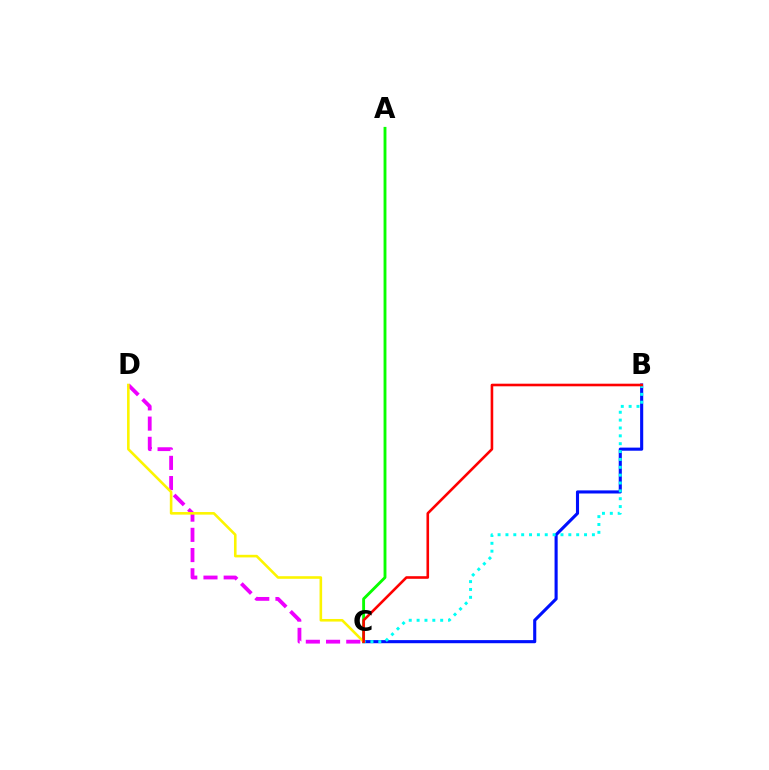{('B', 'C'): [{'color': '#0010ff', 'line_style': 'solid', 'thickness': 2.23}, {'color': '#00fff6', 'line_style': 'dotted', 'thickness': 2.14}, {'color': '#ff0000', 'line_style': 'solid', 'thickness': 1.87}], ('A', 'C'): [{'color': '#08ff00', 'line_style': 'solid', 'thickness': 2.07}], ('C', 'D'): [{'color': '#ee00ff', 'line_style': 'dashed', 'thickness': 2.75}, {'color': '#fcf500', 'line_style': 'solid', 'thickness': 1.87}]}